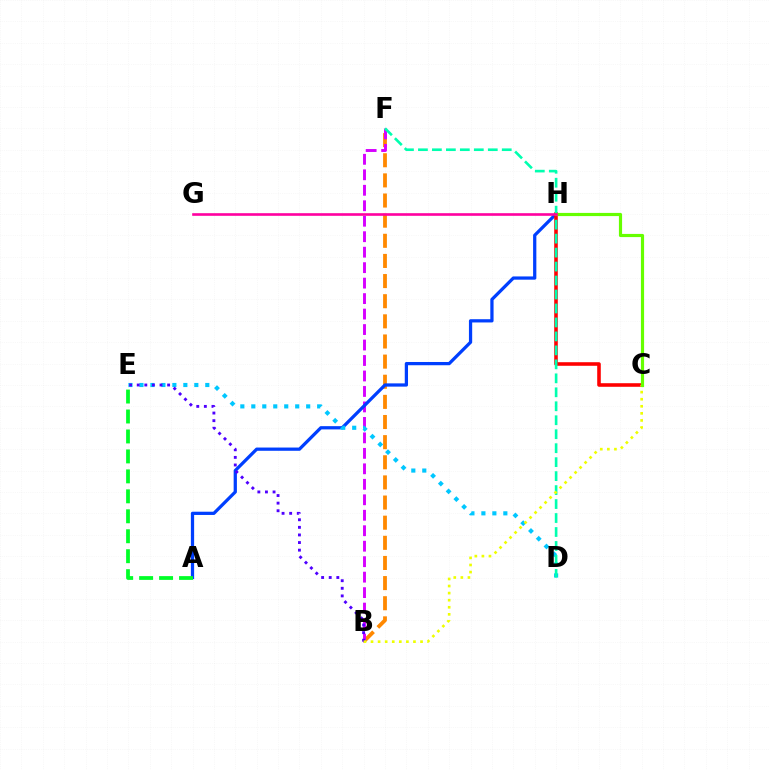{('B', 'F'): [{'color': '#ff8800', 'line_style': 'dashed', 'thickness': 2.74}, {'color': '#d600ff', 'line_style': 'dashed', 'thickness': 2.1}], ('A', 'H'): [{'color': '#003fff', 'line_style': 'solid', 'thickness': 2.34}], ('D', 'E'): [{'color': '#00c7ff', 'line_style': 'dotted', 'thickness': 2.98}], ('C', 'H'): [{'color': '#ff0000', 'line_style': 'solid', 'thickness': 2.57}, {'color': '#66ff00', 'line_style': 'solid', 'thickness': 2.28}], ('D', 'F'): [{'color': '#00ffaf', 'line_style': 'dashed', 'thickness': 1.9}], ('B', 'E'): [{'color': '#4f00ff', 'line_style': 'dotted', 'thickness': 2.06}], ('B', 'C'): [{'color': '#eeff00', 'line_style': 'dotted', 'thickness': 1.92}], ('G', 'H'): [{'color': '#ff00a0', 'line_style': 'solid', 'thickness': 1.89}], ('A', 'E'): [{'color': '#00ff27', 'line_style': 'dashed', 'thickness': 2.71}]}